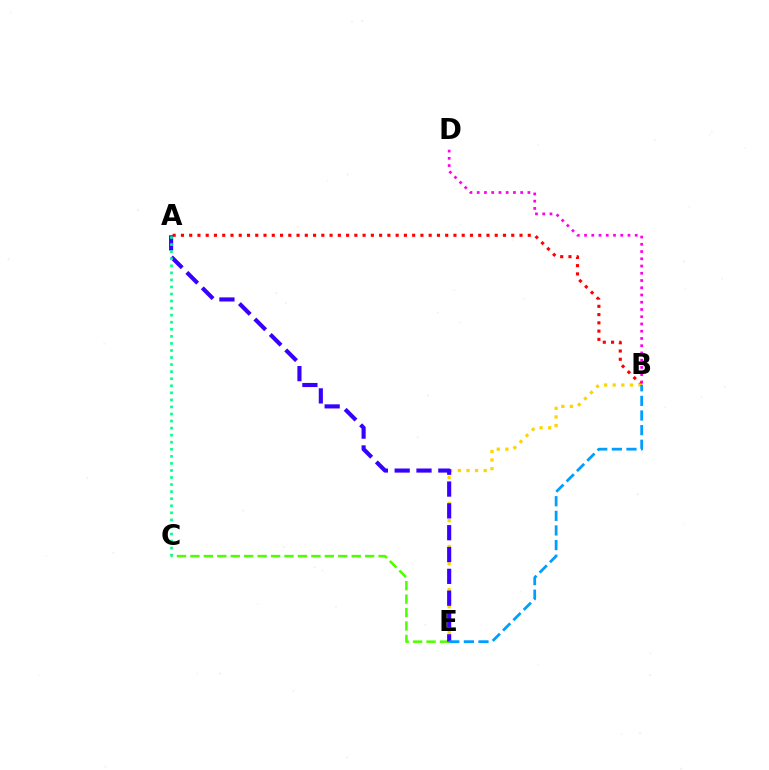{('B', 'D'): [{'color': '#ff00ed', 'line_style': 'dotted', 'thickness': 1.97}], ('C', 'E'): [{'color': '#4fff00', 'line_style': 'dashed', 'thickness': 1.83}], ('A', 'B'): [{'color': '#ff0000', 'line_style': 'dotted', 'thickness': 2.24}], ('B', 'E'): [{'color': '#ffd500', 'line_style': 'dotted', 'thickness': 2.34}, {'color': '#009eff', 'line_style': 'dashed', 'thickness': 1.99}], ('A', 'E'): [{'color': '#3700ff', 'line_style': 'dashed', 'thickness': 2.96}], ('A', 'C'): [{'color': '#00ff86', 'line_style': 'dotted', 'thickness': 1.92}]}